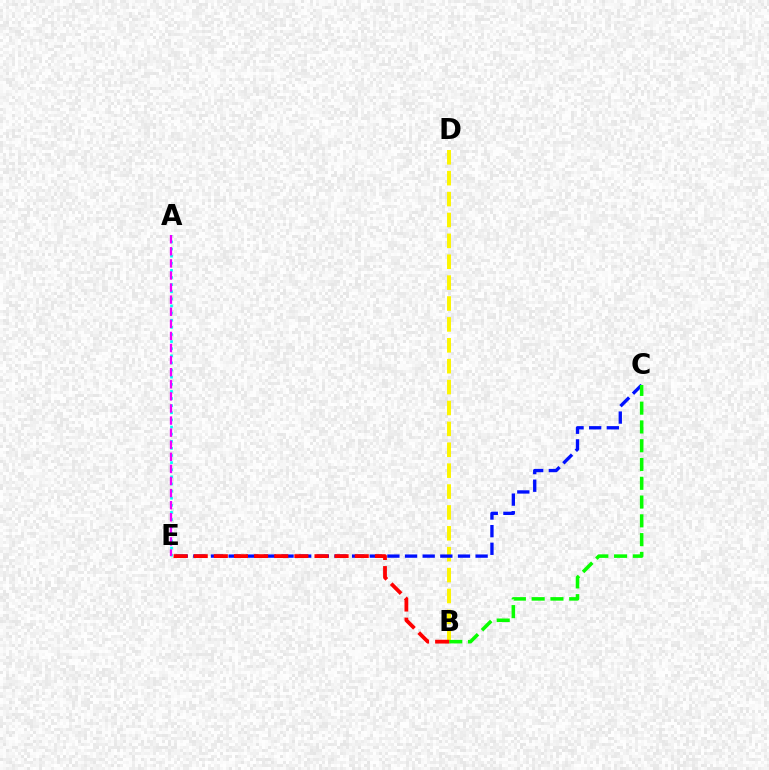{('B', 'D'): [{'color': '#fcf500', 'line_style': 'dashed', 'thickness': 2.84}], ('C', 'E'): [{'color': '#0010ff', 'line_style': 'dashed', 'thickness': 2.4}], ('A', 'E'): [{'color': '#00fff6', 'line_style': 'dotted', 'thickness': 1.93}, {'color': '#ee00ff', 'line_style': 'dashed', 'thickness': 1.64}], ('B', 'C'): [{'color': '#08ff00', 'line_style': 'dashed', 'thickness': 2.55}], ('B', 'E'): [{'color': '#ff0000', 'line_style': 'dashed', 'thickness': 2.73}]}